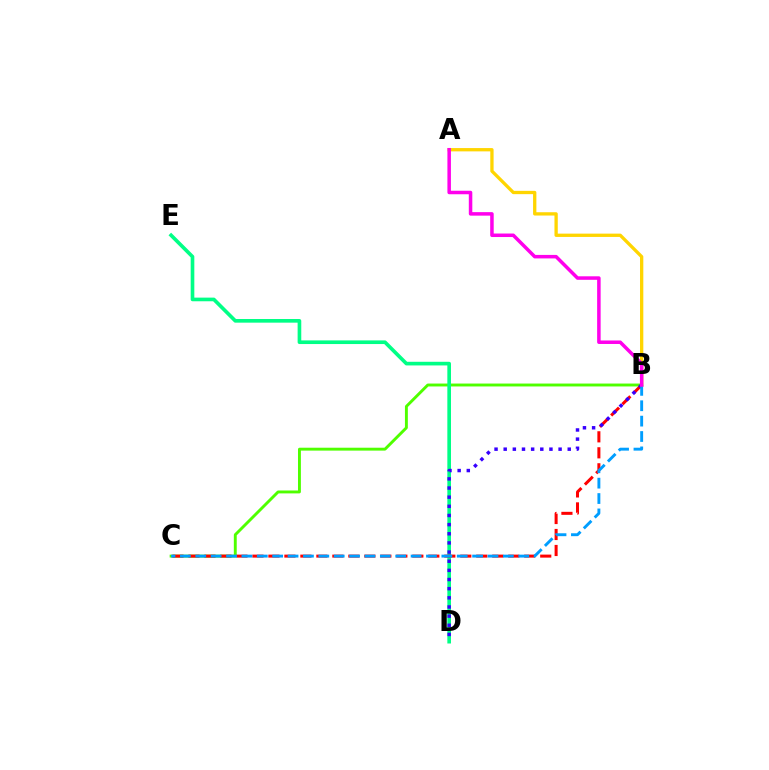{('B', 'C'): [{'color': '#4fff00', 'line_style': 'solid', 'thickness': 2.09}, {'color': '#ff0000', 'line_style': 'dashed', 'thickness': 2.17}, {'color': '#009eff', 'line_style': 'dashed', 'thickness': 2.09}], ('A', 'B'): [{'color': '#ffd500', 'line_style': 'solid', 'thickness': 2.38}, {'color': '#ff00ed', 'line_style': 'solid', 'thickness': 2.53}], ('D', 'E'): [{'color': '#00ff86', 'line_style': 'solid', 'thickness': 2.63}], ('B', 'D'): [{'color': '#3700ff', 'line_style': 'dotted', 'thickness': 2.49}]}